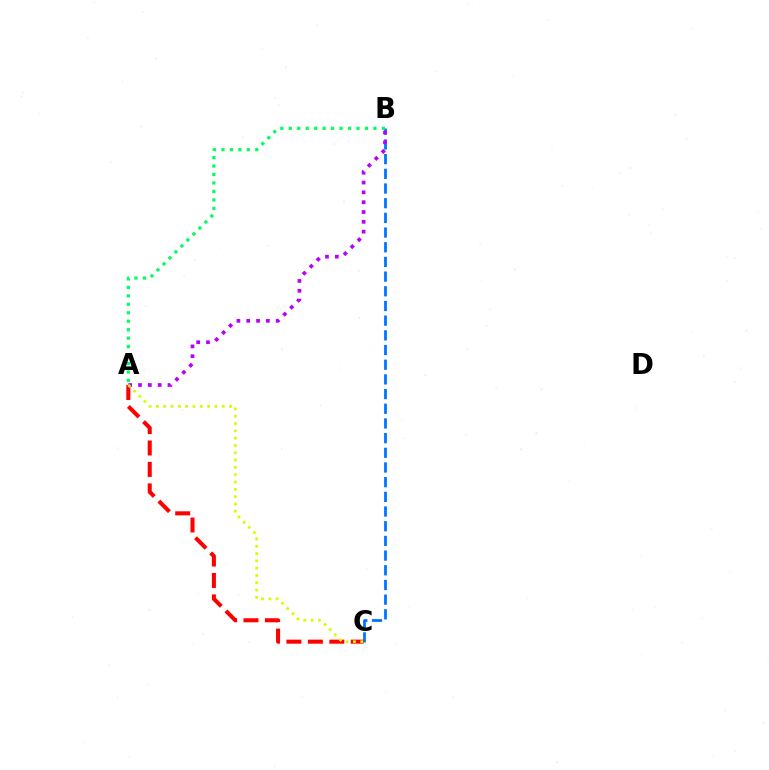{('B', 'C'): [{'color': '#0074ff', 'line_style': 'dashed', 'thickness': 1.99}], ('A', 'C'): [{'color': '#ff0000', 'line_style': 'dashed', 'thickness': 2.91}, {'color': '#d1ff00', 'line_style': 'dotted', 'thickness': 1.99}], ('A', 'B'): [{'color': '#b900ff', 'line_style': 'dotted', 'thickness': 2.67}, {'color': '#00ff5c', 'line_style': 'dotted', 'thickness': 2.3}]}